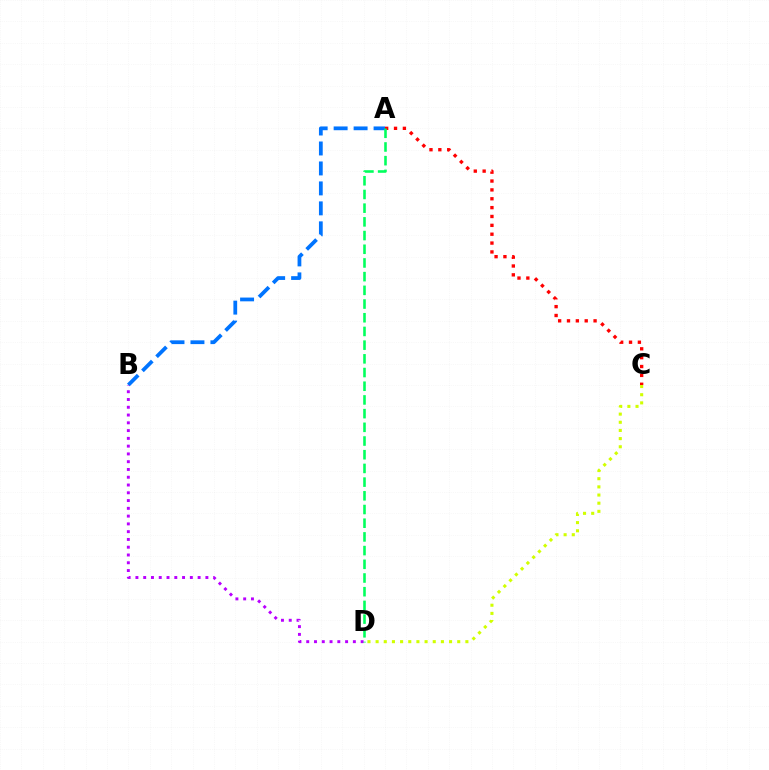{('A', 'B'): [{'color': '#0074ff', 'line_style': 'dashed', 'thickness': 2.71}], ('B', 'D'): [{'color': '#b900ff', 'line_style': 'dotted', 'thickness': 2.11}], ('C', 'D'): [{'color': '#d1ff00', 'line_style': 'dotted', 'thickness': 2.22}], ('A', 'C'): [{'color': '#ff0000', 'line_style': 'dotted', 'thickness': 2.41}], ('A', 'D'): [{'color': '#00ff5c', 'line_style': 'dashed', 'thickness': 1.86}]}